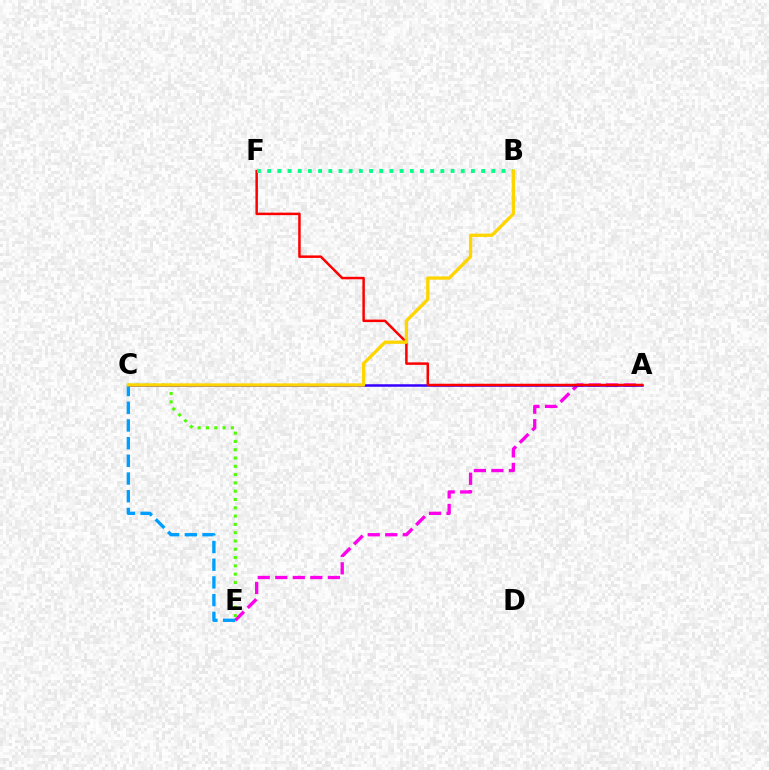{('A', 'E'): [{'color': '#ff00ed', 'line_style': 'dashed', 'thickness': 2.38}], ('C', 'E'): [{'color': '#4fff00', 'line_style': 'dotted', 'thickness': 2.25}, {'color': '#009eff', 'line_style': 'dashed', 'thickness': 2.4}], ('A', 'C'): [{'color': '#3700ff', 'line_style': 'solid', 'thickness': 1.82}], ('A', 'F'): [{'color': '#ff0000', 'line_style': 'solid', 'thickness': 1.8}], ('B', 'F'): [{'color': '#00ff86', 'line_style': 'dotted', 'thickness': 2.77}], ('B', 'C'): [{'color': '#ffd500', 'line_style': 'solid', 'thickness': 2.37}]}